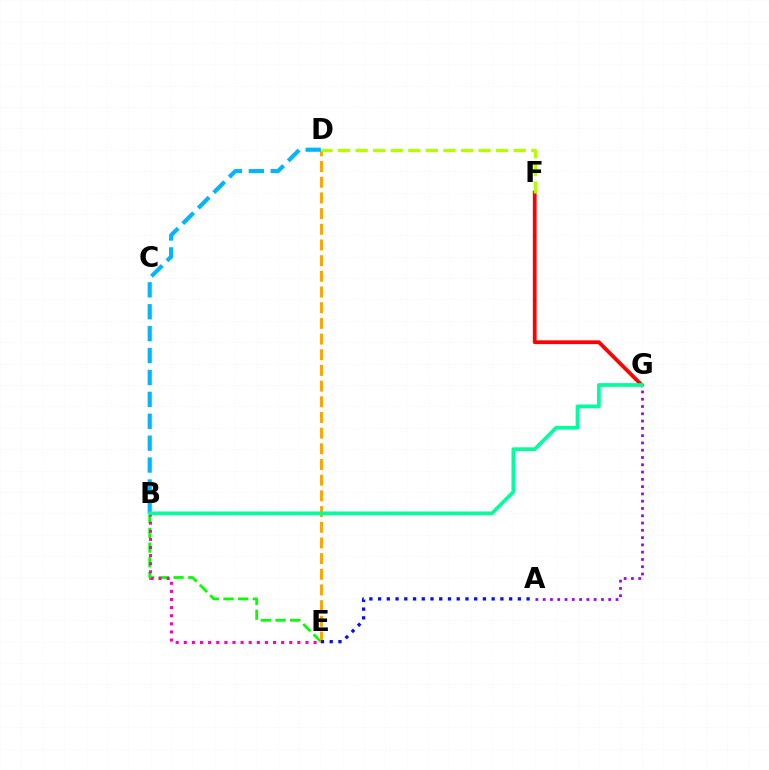{('B', 'E'): [{'color': '#08ff00', 'line_style': 'dashed', 'thickness': 2.0}, {'color': '#ff00bd', 'line_style': 'dotted', 'thickness': 2.2}], ('D', 'E'): [{'color': '#ffa500', 'line_style': 'dashed', 'thickness': 2.13}], ('F', 'G'): [{'color': '#ff0000', 'line_style': 'solid', 'thickness': 2.71}], ('A', 'G'): [{'color': '#9b00ff', 'line_style': 'dotted', 'thickness': 1.98}], ('B', 'D'): [{'color': '#00b5ff', 'line_style': 'dashed', 'thickness': 2.98}], ('D', 'F'): [{'color': '#b3ff00', 'line_style': 'dashed', 'thickness': 2.39}], ('B', 'G'): [{'color': '#00ff9d', 'line_style': 'solid', 'thickness': 2.67}], ('A', 'E'): [{'color': '#0010ff', 'line_style': 'dotted', 'thickness': 2.37}]}